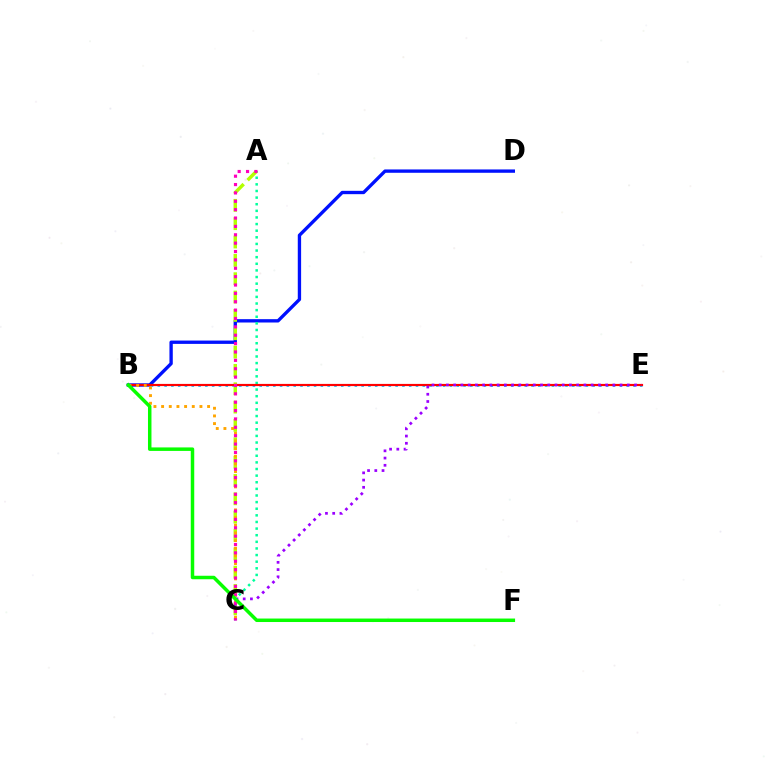{('B', 'E'): [{'color': '#00b5ff', 'line_style': 'dotted', 'thickness': 1.85}, {'color': '#ff0000', 'line_style': 'solid', 'thickness': 1.57}], ('B', 'D'): [{'color': '#0010ff', 'line_style': 'solid', 'thickness': 2.4}], ('A', 'C'): [{'color': '#00ff9d', 'line_style': 'dotted', 'thickness': 1.8}, {'color': '#b3ff00', 'line_style': 'dashed', 'thickness': 2.49}, {'color': '#ff00bd', 'line_style': 'dotted', 'thickness': 2.27}], ('C', 'E'): [{'color': '#9b00ff', 'line_style': 'dotted', 'thickness': 1.97}], ('B', 'C'): [{'color': '#ffa500', 'line_style': 'dotted', 'thickness': 2.08}], ('B', 'F'): [{'color': '#08ff00', 'line_style': 'solid', 'thickness': 2.51}]}